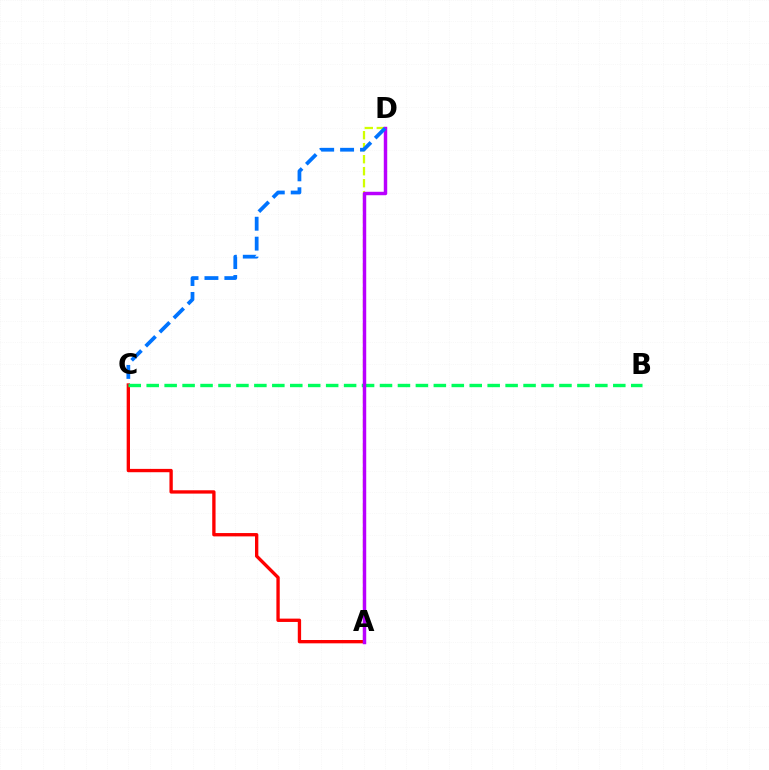{('A', 'D'): [{'color': '#d1ff00', 'line_style': 'dashed', 'thickness': 1.63}, {'color': '#b900ff', 'line_style': 'solid', 'thickness': 2.49}], ('A', 'C'): [{'color': '#ff0000', 'line_style': 'solid', 'thickness': 2.4}], ('B', 'C'): [{'color': '#00ff5c', 'line_style': 'dashed', 'thickness': 2.44}], ('C', 'D'): [{'color': '#0074ff', 'line_style': 'dashed', 'thickness': 2.7}]}